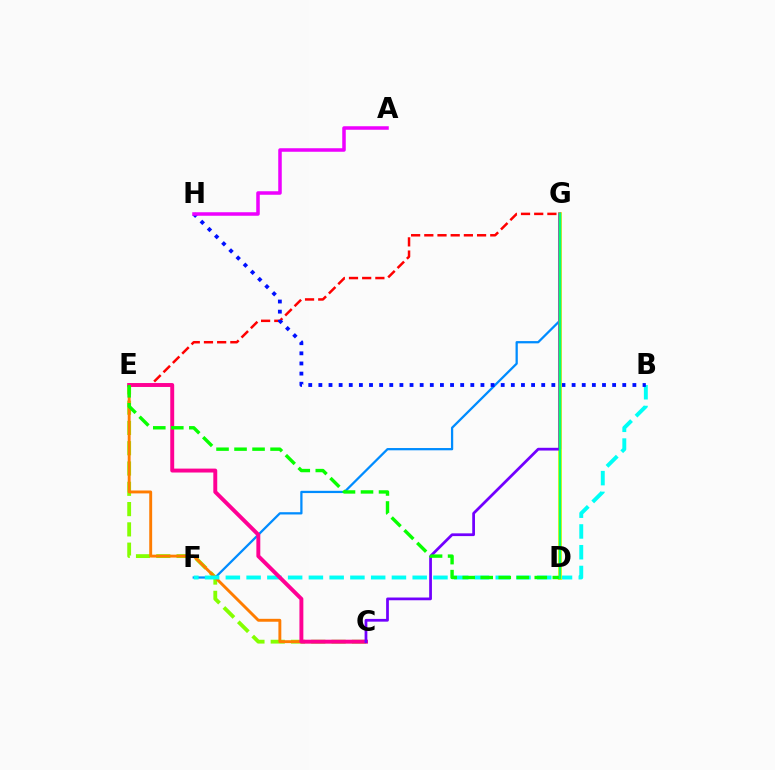{('C', 'E'): [{'color': '#84ff00', 'line_style': 'dashed', 'thickness': 2.76}, {'color': '#ff7c00', 'line_style': 'solid', 'thickness': 2.09}, {'color': '#ff0094', 'line_style': 'solid', 'thickness': 2.82}], ('E', 'G'): [{'color': '#ff0000', 'line_style': 'dashed', 'thickness': 1.79}], ('F', 'G'): [{'color': '#008cff', 'line_style': 'solid', 'thickness': 1.63}], ('B', 'F'): [{'color': '#00fff6', 'line_style': 'dashed', 'thickness': 2.82}], ('B', 'H'): [{'color': '#0010ff', 'line_style': 'dotted', 'thickness': 2.75}], ('D', 'G'): [{'color': '#fcf500', 'line_style': 'solid', 'thickness': 2.76}, {'color': '#00ff74', 'line_style': 'solid', 'thickness': 1.77}], ('C', 'G'): [{'color': '#7200ff', 'line_style': 'solid', 'thickness': 1.98}], ('D', 'E'): [{'color': '#08ff00', 'line_style': 'dashed', 'thickness': 2.45}], ('A', 'H'): [{'color': '#ee00ff', 'line_style': 'solid', 'thickness': 2.53}]}